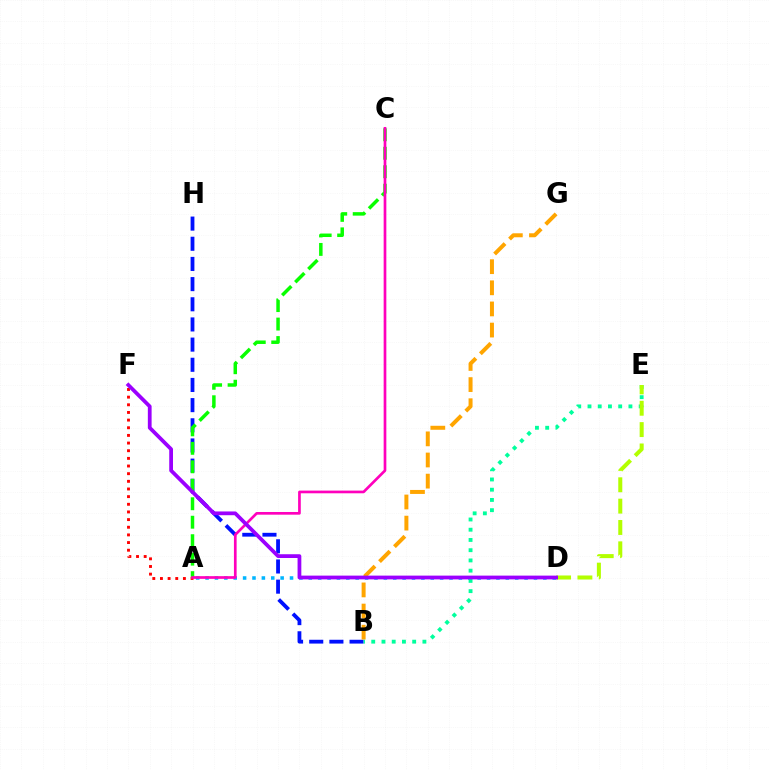{('B', 'H'): [{'color': '#0010ff', 'line_style': 'dashed', 'thickness': 2.74}], ('A', 'F'): [{'color': '#ff0000', 'line_style': 'dotted', 'thickness': 2.08}], ('B', 'G'): [{'color': '#ffa500', 'line_style': 'dashed', 'thickness': 2.87}], ('A', 'D'): [{'color': '#00b5ff', 'line_style': 'dotted', 'thickness': 2.55}], ('A', 'C'): [{'color': '#08ff00', 'line_style': 'dashed', 'thickness': 2.51}, {'color': '#ff00bd', 'line_style': 'solid', 'thickness': 1.93}], ('B', 'E'): [{'color': '#00ff9d', 'line_style': 'dotted', 'thickness': 2.78}], ('D', 'E'): [{'color': '#b3ff00', 'line_style': 'dashed', 'thickness': 2.9}], ('D', 'F'): [{'color': '#9b00ff', 'line_style': 'solid', 'thickness': 2.71}]}